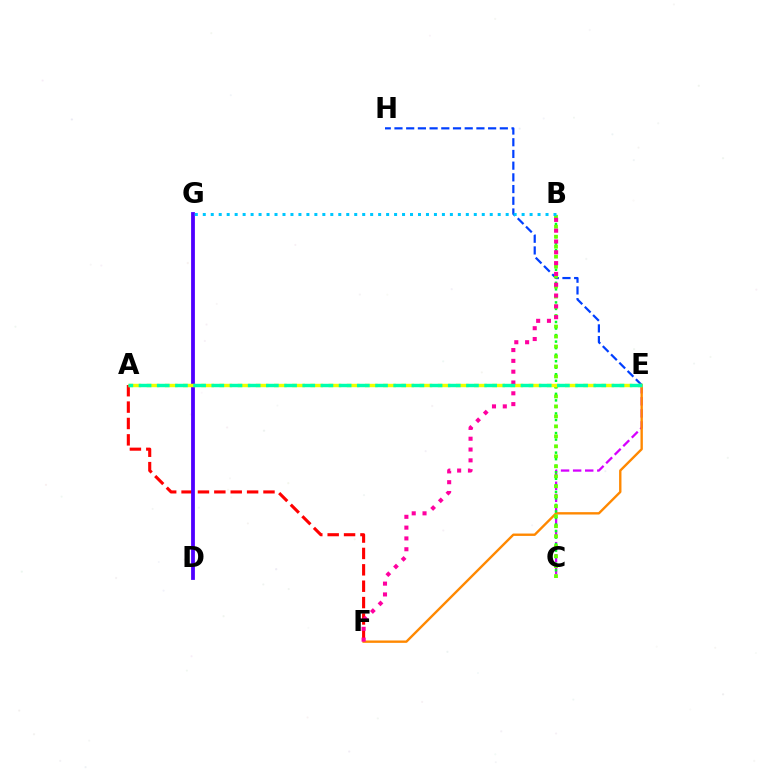{('C', 'E'): [{'color': '#d600ff', 'line_style': 'dashed', 'thickness': 1.64}], ('E', 'F'): [{'color': '#ff8800', 'line_style': 'solid', 'thickness': 1.71}], ('A', 'F'): [{'color': '#ff0000', 'line_style': 'dashed', 'thickness': 2.23}], ('E', 'H'): [{'color': '#003fff', 'line_style': 'dashed', 'thickness': 1.59}], ('B', 'C'): [{'color': '#00ff27', 'line_style': 'dotted', 'thickness': 1.77}, {'color': '#66ff00', 'line_style': 'dotted', 'thickness': 2.71}], ('D', 'G'): [{'color': '#4f00ff', 'line_style': 'solid', 'thickness': 2.73}], ('B', 'G'): [{'color': '#00c7ff', 'line_style': 'dotted', 'thickness': 2.17}], ('A', 'E'): [{'color': '#eeff00', 'line_style': 'dashed', 'thickness': 2.47}, {'color': '#00ffaf', 'line_style': 'dashed', 'thickness': 2.47}], ('B', 'F'): [{'color': '#ff00a0', 'line_style': 'dotted', 'thickness': 2.94}]}